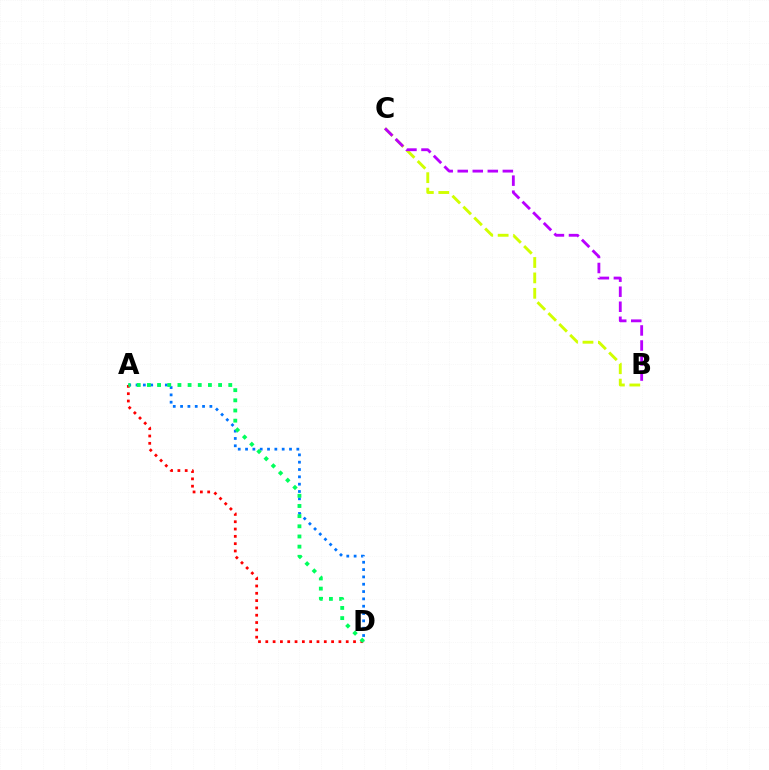{('A', 'D'): [{'color': '#0074ff', 'line_style': 'dotted', 'thickness': 1.99}, {'color': '#ff0000', 'line_style': 'dotted', 'thickness': 1.99}, {'color': '#00ff5c', 'line_style': 'dotted', 'thickness': 2.76}], ('B', 'C'): [{'color': '#d1ff00', 'line_style': 'dashed', 'thickness': 2.09}, {'color': '#b900ff', 'line_style': 'dashed', 'thickness': 2.04}]}